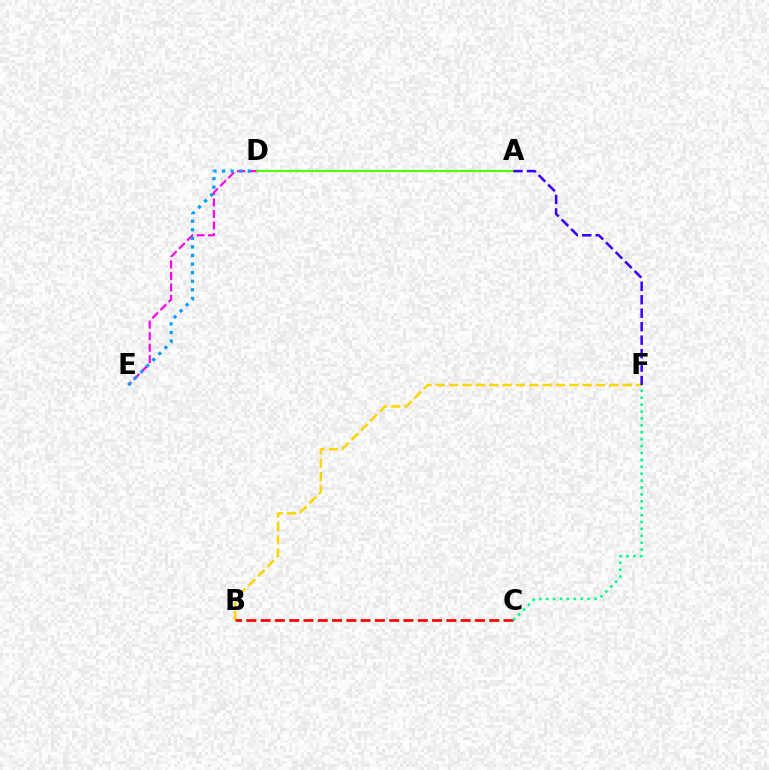{('B', 'F'): [{'color': '#ffd500', 'line_style': 'dashed', 'thickness': 1.81}], ('D', 'E'): [{'color': '#ff00ed', 'line_style': 'dashed', 'thickness': 1.56}, {'color': '#009eff', 'line_style': 'dotted', 'thickness': 2.33}], ('B', 'C'): [{'color': '#ff0000', 'line_style': 'dashed', 'thickness': 1.94}], ('A', 'D'): [{'color': '#4fff00', 'line_style': 'solid', 'thickness': 1.53}], ('C', 'F'): [{'color': '#00ff86', 'line_style': 'dotted', 'thickness': 1.88}], ('A', 'F'): [{'color': '#3700ff', 'line_style': 'dashed', 'thickness': 1.83}]}